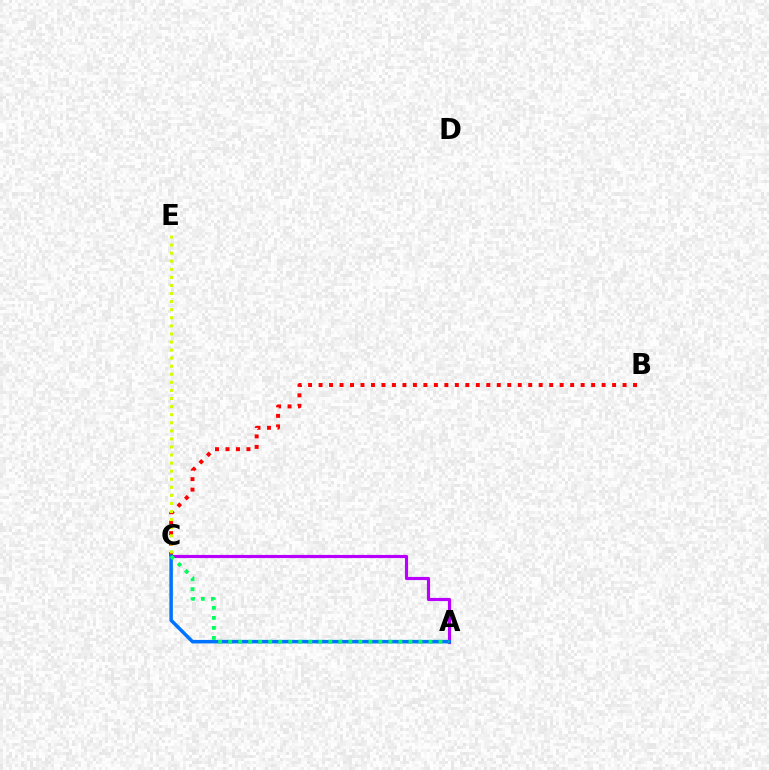{('B', 'C'): [{'color': '#ff0000', 'line_style': 'dotted', 'thickness': 2.85}], ('A', 'C'): [{'color': '#b900ff', 'line_style': 'solid', 'thickness': 2.27}, {'color': '#0074ff', 'line_style': 'solid', 'thickness': 2.53}, {'color': '#00ff5c', 'line_style': 'dotted', 'thickness': 2.72}], ('C', 'E'): [{'color': '#d1ff00', 'line_style': 'dotted', 'thickness': 2.19}]}